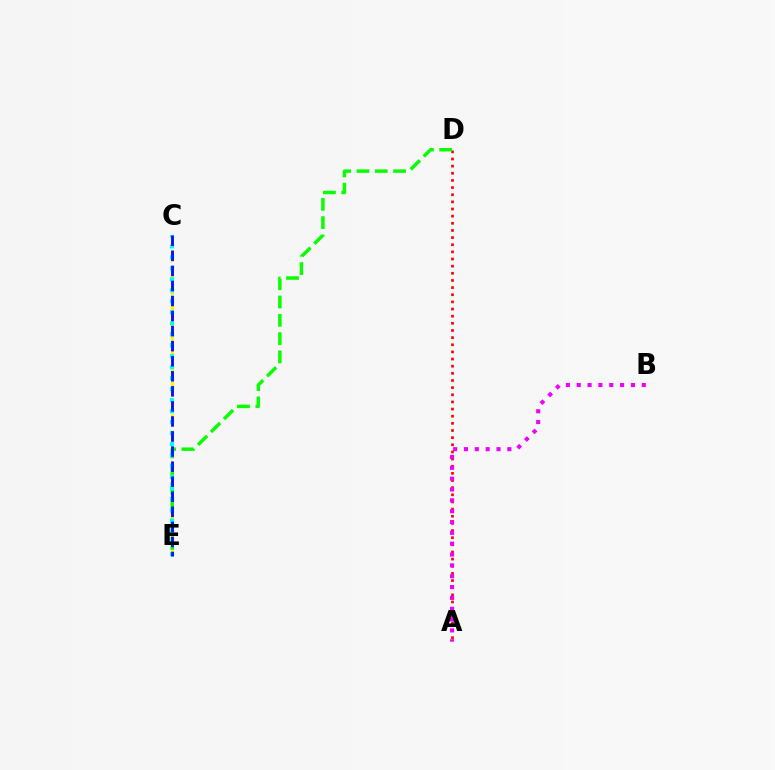{('C', 'E'): [{'color': '#fcf500', 'line_style': 'dashed', 'thickness': 2.22}, {'color': '#00fff6', 'line_style': 'dotted', 'thickness': 2.98}, {'color': '#0010ff', 'line_style': 'dashed', 'thickness': 2.05}], ('A', 'D'): [{'color': '#ff0000', 'line_style': 'dotted', 'thickness': 1.94}], ('A', 'B'): [{'color': '#ee00ff', 'line_style': 'dotted', 'thickness': 2.95}], ('D', 'E'): [{'color': '#08ff00', 'line_style': 'dashed', 'thickness': 2.49}]}